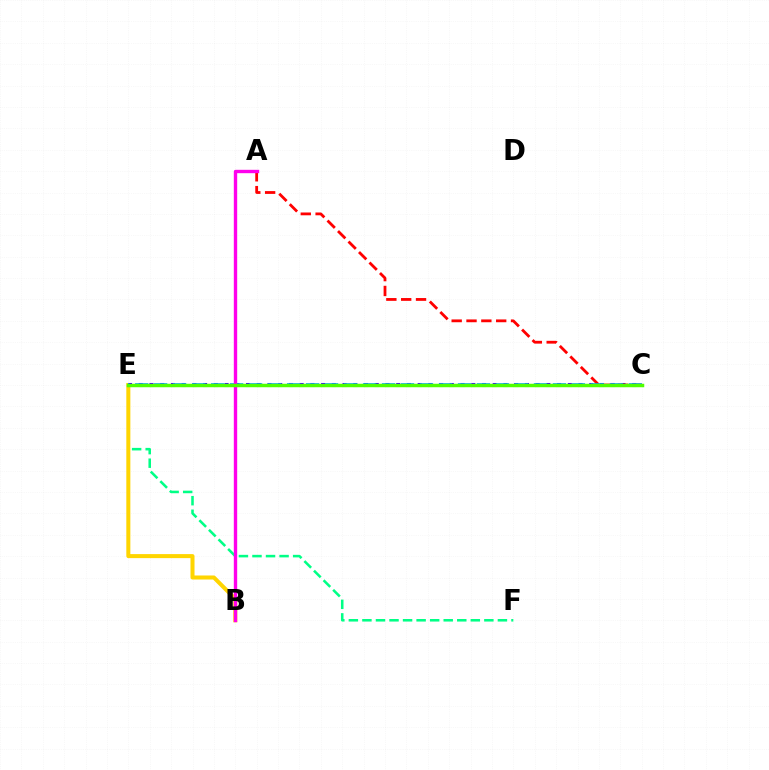{('E', 'F'): [{'color': '#00ff86', 'line_style': 'dashed', 'thickness': 1.84}], ('B', 'E'): [{'color': '#ffd500', 'line_style': 'solid', 'thickness': 2.9}], ('C', 'E'): [{'color': '#3700ff', 'line_style': 'dotted', 'thickness': 2.91}, {'color': '#009eff', 'line_style': 'dashed', 'thickness': 2.58}, {'color': '#4fff00', 'line_style': 'solid', 'thickness': 2.51}], ('A', 'C'): [{'color': '#ff0000', 'line_style': 'dashed', 'thickness': 2.02}], ('A', 'B'): [{'color': '#ff00ed', 'line_style': 'solid', 'thickness': 2.43}]}